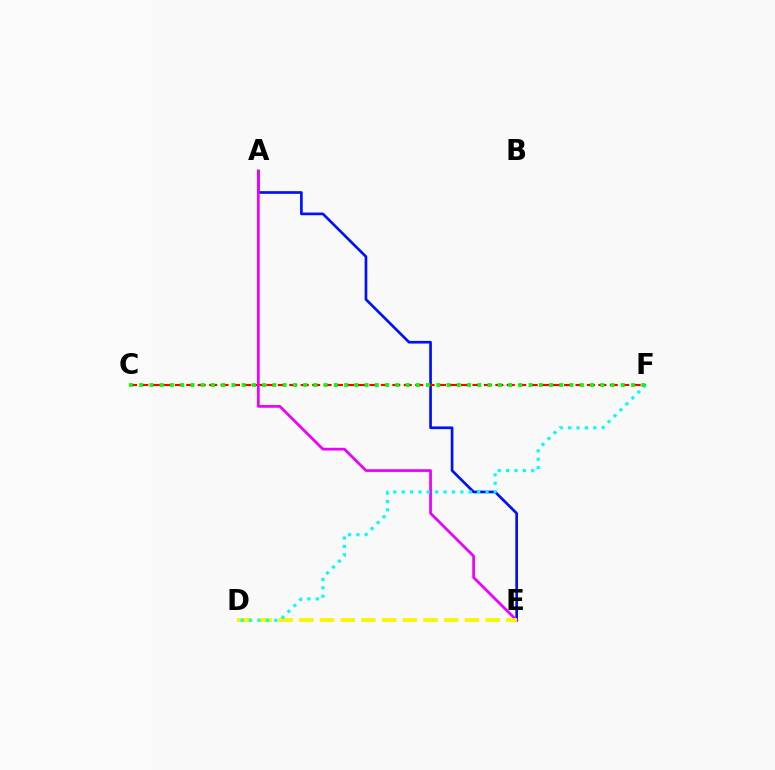{('A', 'E'): [{'color': '#0010ff', 'line_style': 'solid', 'thickness': 1.93}, {'color': '#ee00ff', 'line_style': 'solid', 'thickness': 1.97}], ('C', 'F'): [{'color': '#ff0000', 'line_style': 'dashed', 'thickness': 1.56}, {'color': '#08ff00', 'line_style': 'dotted', 'thickness': 2.78}], ('D', 'E'): [{'color': '#fcf500', 'line_style': 'dashed', 'thickness': 2.81}], ('D', 'F'): [{'color': '#00fff6', 'line_style': 'dotted', 'thickness': 2.28}]}